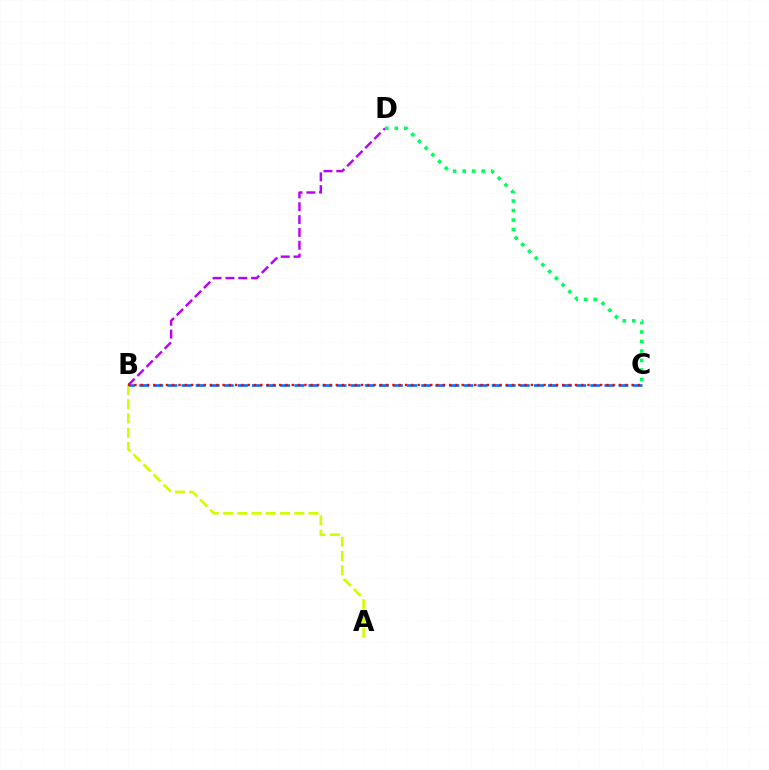{('B', 'C'): [{'color': '#0074ff', 'line_style': 'dashed', 'thickness': 1.92}, {'color': '#ff0000', 'line_style': 'dotted', 'thickness': 1.71}], ('A', 'B'): [{'color': '#d1ff00', 'line_style': 'dashed', 'thickness': 1.94}], ('B', 'D'): [{'color': '#b900ff', 'line_style': 'dashed', 'thickness': 1.74}], ('C', 'D'): [{'color': '#00ff5c', 'line_style': 'dotted', 'thickness': 2.58}]}